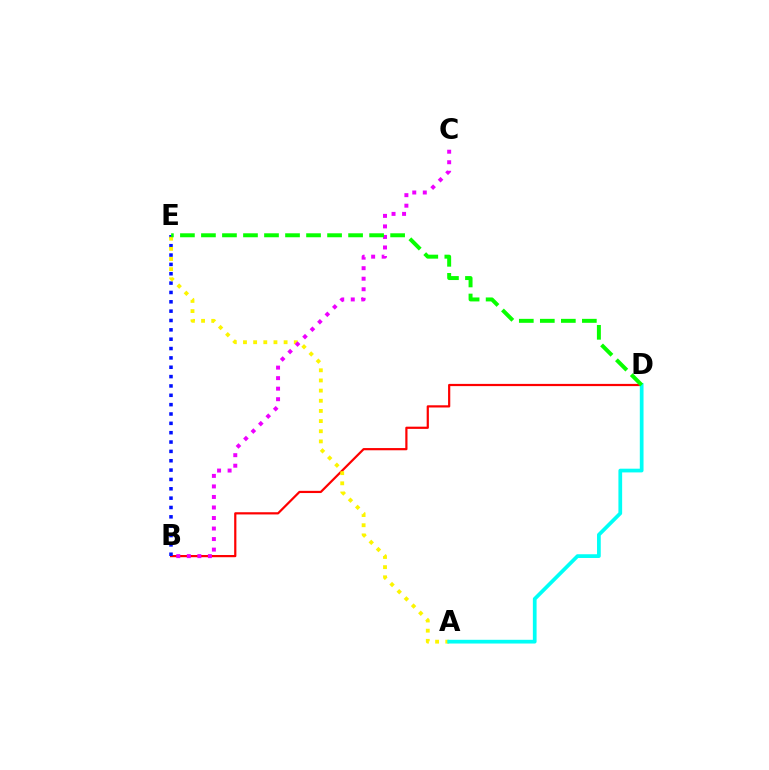{('B', 'D'): [{'color': '#ff0000', 'line_style': 'solid', 'thickness': 1.59}], ('B', 'E'): [{'color': '#0010ff', 'line_style': 'dotted', 'thickness': 2.54}], ('A', 'E'): [{'color': '#fcf500', 'line_style': 'dotted', 'thickness': 2.76}], ('A', 'D'): [{'color': '#00fff6', 'line_style': 'solid', 'thickness': 2.68}], ('B', 'C'): [{'color': '#ee00ff', 'line_style': 'dotted', 'thickness': 2.86}], ('D', 'E'): [{'color': '#08ff00', 'line_style': 'dashed', 'thickness': 2.86}]}